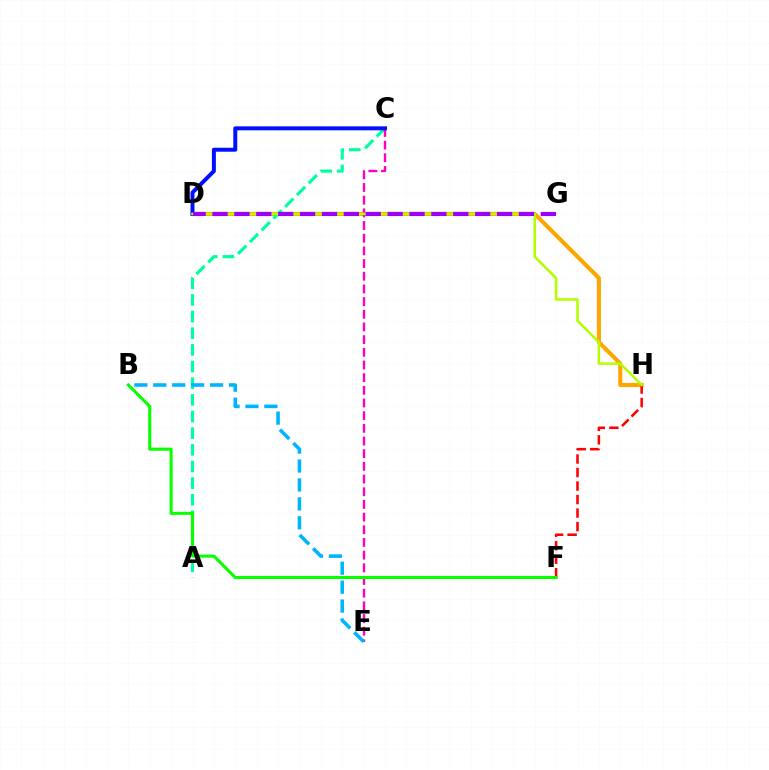{('D', 'H'): [{'color': '#ffa500', 'line_style': 'solid', 'thickness': 2.96}, {'color': '#b3ff00', 'line_style': 'solid', 'thickness': 1.82}], ('A', 'C'): [{'color': '#00ff9d', 'line_style': 'dashed', 'thickness': 2.26}], ('C', 'E'): [{'color': '#ff00bd', 'line_style': 'dashed', 'thickness': 1.72}], ('F', 'H'): [{'color': '#ff0000', 'line_style': 'dashed', 'thickness': 1.84}], ('B', 'F'): [{'color': '#08ff00', 'line_style': 'solid', 'thickness': 2.21}], ('B', 'E'): [{'color': '#00b5ff', 'line_style': 'dashed', 'thickness': 2.57}], ('C', 'D'): [{'color': '#0010ff', 'line_style': 'solid', 'thickness': 2.86}], ('D', 'G'): [{'color': '#9b00ff', 'line_style': 'dashed', 'thickness': 2.97}]}